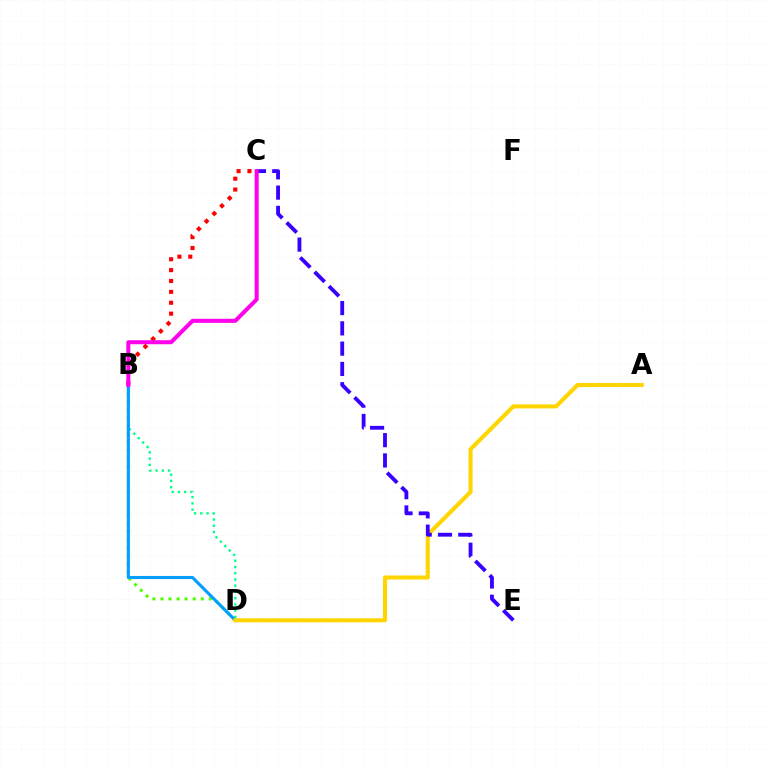{('B', 'D'): [{'color': '#00ff86', 'line_style': 'dotted', 'thickness': 1.7}, {'color': '#4fff00', 'line_style': 'dotted', 'thickness': 2.19}, {'color': '#009eff', 'line_style': 'solid', 'thickness': 2.23}], ('A', 'D'): [{'color': '#ffd500', 'line_style': 'solid', 'thickness': 2.92}], ('B', 'C'): [{'color': '#ff0000', 'line_style': 'dotted', 'thickness': 2.96}, {'color': '#ff00ed', 'line_style': 'solid', 'thickness': 2.89}], ('C', 'E'): [{'color': '#3700ff', 'line_style': 'dashed', 'thickness': 2.76}]}